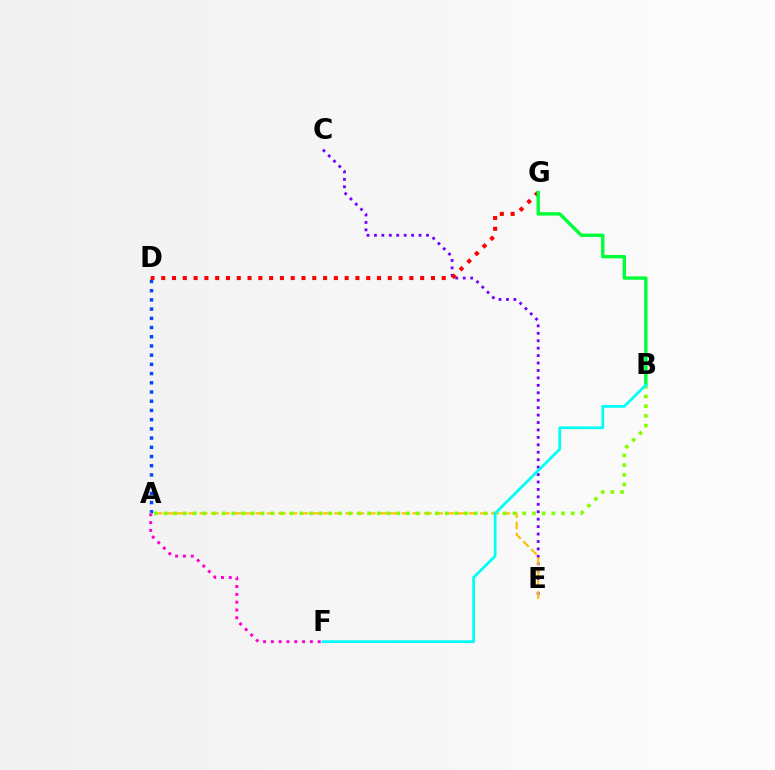{('A', 'D'): [{'color': '#004bff', 'line_style': 'dotted', 'thickness': 2.5}], ('A', 'F'): [{'color': '#ff00cf', 'line_style': 'dotted', 'thickness': 2.12}], ('C', 'E'): [{'color': '#7200ff', 'line_style': 'dotted', 'thickness': 2.02}], ('D', 'G'): [{'color': '#ff0000', 'line_style': 'dotted', 'thickness': 2.93}], ('B', 'G'): [{'color': '#00ff39', 'line_style': 'solid', 'thickness': 2.45}], ('A', 'E'): [{'color': '#ffbd00', 'line_style': 'dashed', 'thickness': 1.52}], ('A', 'B'): [{'color': '#84ff00', 'line_style': 'dotted', 'thickness': 2.63}], ('B', 'F'): [{'color': '#00fff6', 'line_style': 'solid', 'thickness': 1.99}]}